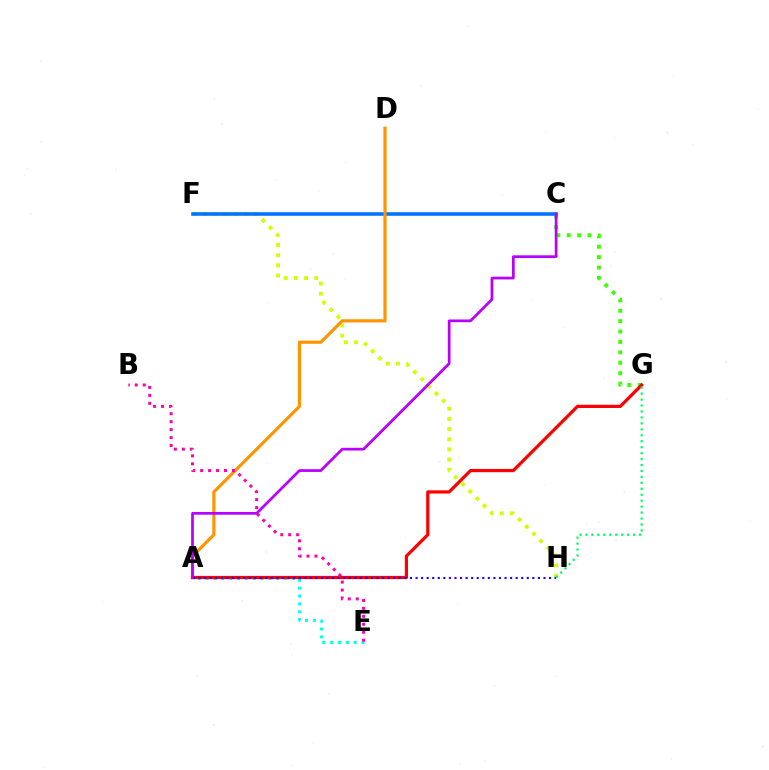{('F', 'H'): [{'color': '#d1ff00', 'line_style': 'dotted', 'thickness': 2.76}], ('C', 'G'): [{'color': '#3dff00', 'line_style': 'dotted', 'thickness': 2.83}], ('C', 'F'): [{'color': '#0074ff', 'line_style': 'solid', 'thickness': 2.58}], ('A', 'E'): [{'color': '#00fff6', 'line_style': 'dotted', 'thickness': 2.13}], ('A', 'D'): [{'color': '#ff9400', 'line_style': 'solid', 'thickness': 2.29}], ('A', 'G'): [{'color': '#ff0000', 'line_style': 'solid', 'thickness': 2.32}], ('G', 'H'): [{'color': '#00ff5c', 'line_style': 'dotted', 'thickness': 1.62}], ('A', 'H'): [{'color': '#2500ff', 'line_style': 'dotted', 'thickness': 1.51}], ('B', 'E'): [{'color': '#ff00ac', 'line_style': 'dotted', 'thickness': 2.16}], ('A', 'C'): [{'color': '#b900ff', 'line_style': 'solid', 'thickness': 1.97}]}